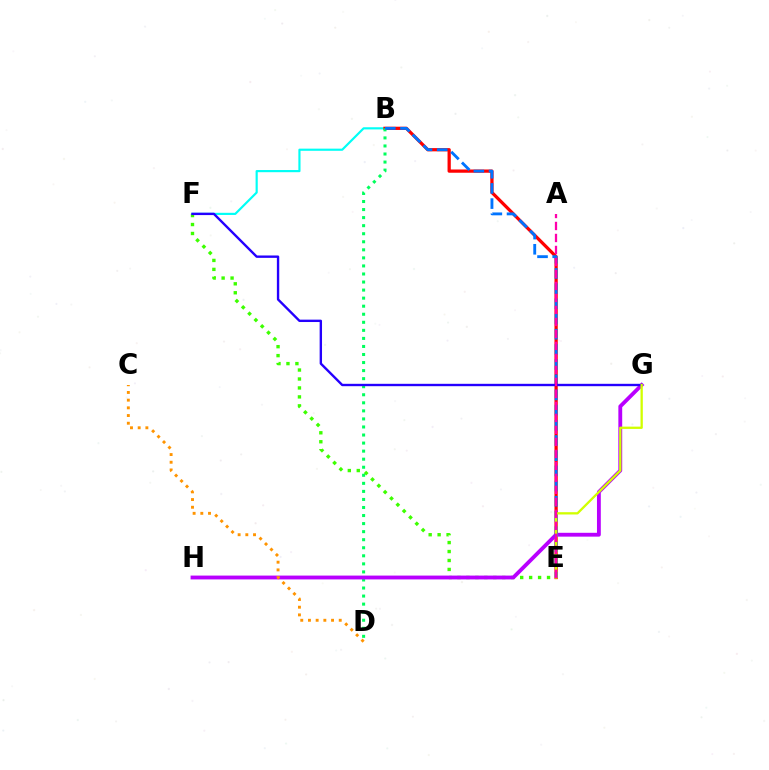{('B', 'F'): [{'color': '#00fff6', 'line_style': 'solid', 'thickness': 1.56}], ('B', 'E'): [{'color': '#ff0000', 'line_style': 'solid', 'thickness': 2.34}, {'color': '#0074ff', 'line_style': 'dashed', 'thickness': 2.06}], ('E', 'F'): [{'color': '#3dff00', 'line_style': 'dotted', 'thickness': 2.43}], ('B', 'D'): [{'color': '#00ff5c', 'line_style': 'dotted', 'thickness': 2.19}], ('G', 'H'): [{'color': '#b900ff', 'line_style': 'solid', 'thickness': 2.76}], ('C', 'D'): [{'color': '#ff9400', 'line_style': 'dotted', 'thickness': 2.09}], ('F', 'G'): [{'color': '#2500ff', 'line_style': 'solid', 'thickness': 1.71}], ('E', 'G'): [{'color': '#d1ff00', 'line_style': 'solid', 'thickness': 1.66}], ('A', 'E'): [{'color': '#ff00ac', 'line_style': 'dashed', 'thickness': 1.63}]}